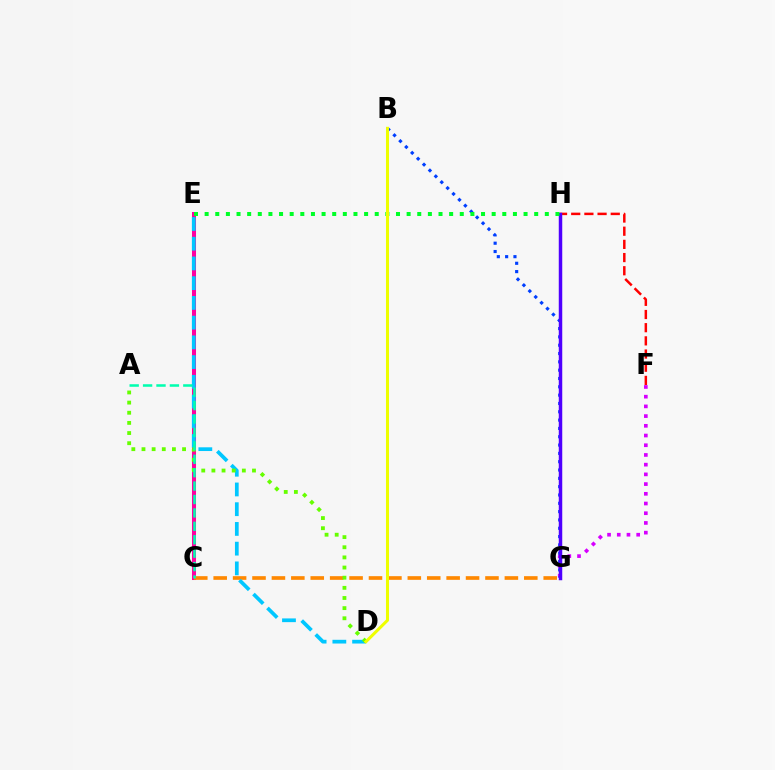{('F', 'H'): [{'color': '#ff0000', 'line_style': 'dashed', 'thickness': 1.79}], ('F', 'G'): [{'color': '#d600ff', 'line_style': 'dotted', 'thickness': 2.64}], ('B', 'G'): [{'color': '#003fff', 'line_style': 'dotted', 'thickness': 2.26}], ('G', 'H'): [{'color': '#4f00ff', 'line_style': 'solid', 'thickness': 2.5}], ('C', 'E'): [{'color': '#ff00a0', 'line_style': 'solid', 'thickness': 2.9}], ('E', 'H'): [{'color': '#00ff27', 'line_style': 'dotted', 'thickness': 2.89}], ('C', 'G'): [{'color': '#ff8800', 'line_style': 'dashed', 'thickness': 2.64}], ('D', 'E'): [{'color': '#00c7ff', 'line_style': 'dashed', 'thickness': 2.68}], ('A', 'D'): [{'color': '#66ff00', 'line_style': 'dotted', 'thickness': 2.76}], ('B', 'D'): [{'color': '#eeff00', 'line_style': 'solid', 'thickness': 2.18}], ('A', 'C'): [{'color': '#00ffaf', 'line_style': 'dashed', 'thickness': 1.82}]}